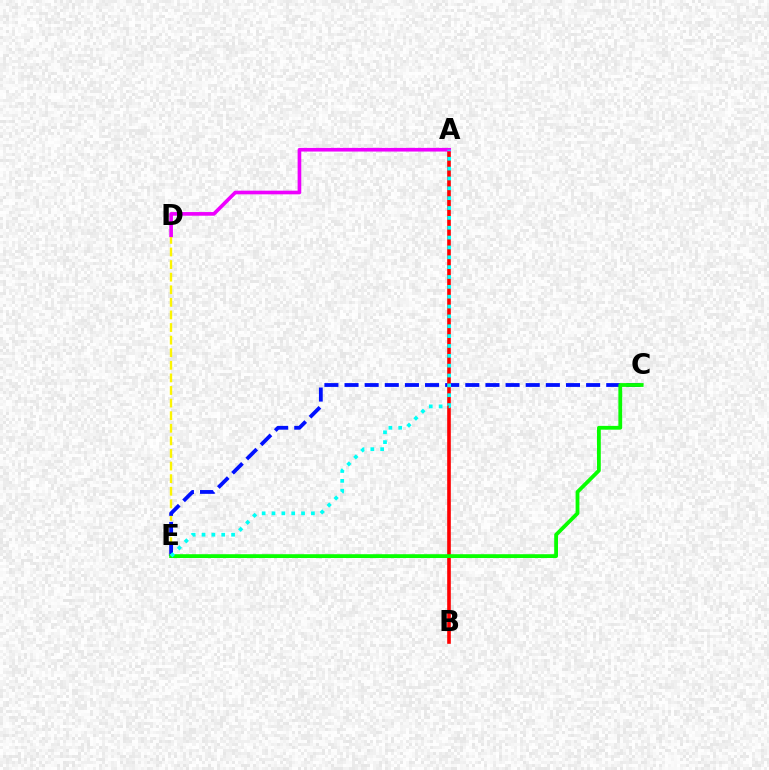{('D', 'E'): [{'color': '#fcf500', 'line_style': 'dashed', 'thickness': 1.71}], ('C', 'E'): [{'color': '#0010ff', 'line_style': 'dashed', 'thickness': 2.73}, {'color': '#08ff00', 'line_style': 'solid', 'thickness': 2.74}], ('A', 'B'): [{'color': '#ff0000', 'line_style': 'solid', 'thickness': 2.61}], ('A', 'D'): [{'color': '#ee00ff', 'line_style': 'solid', 'thickness': 2.63}], ('A', 'E'): [{'color': '#00fff6', 'line_style': 'dotted', 'thickness': 2.68}]}